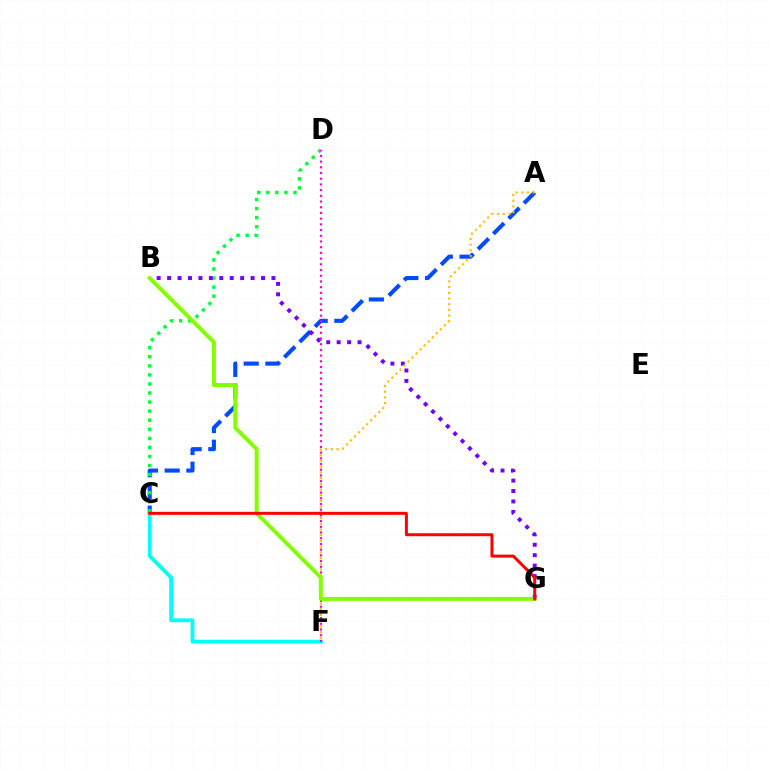{('A', 'C'): [{'color': '#004bff', 'line_style': 'dashed', 'thickness': 2.94}], ('C', 'F'): [{'color': '#00fff6', 'line_style': 'solid', 'thickness': 2.73}], ('C', 'D'): [{'color': '#00ff39', 'line_style': 'dotted', 'thickness': 2.46}], ('B', 'G'): [{'color': '#7200ff', 'line_style': 'dotted', 'thickness': 2.83}, {'color': '#84ff00', 'line_style': 'solid', 'thickness': 2.87}], ('D', 'F'): [{'color': '#ff00cf', 'line_style': 'dotted', 'thickness': 1.55}], ('A', 'F'): [{'color': '#ffbd00', 'line_style': 'dotted', 'thickness': 1.55}], ('C', 'G'): [{'color': '#ff0000', 'line_style': 'solid', 'thickness': 2.15}]}